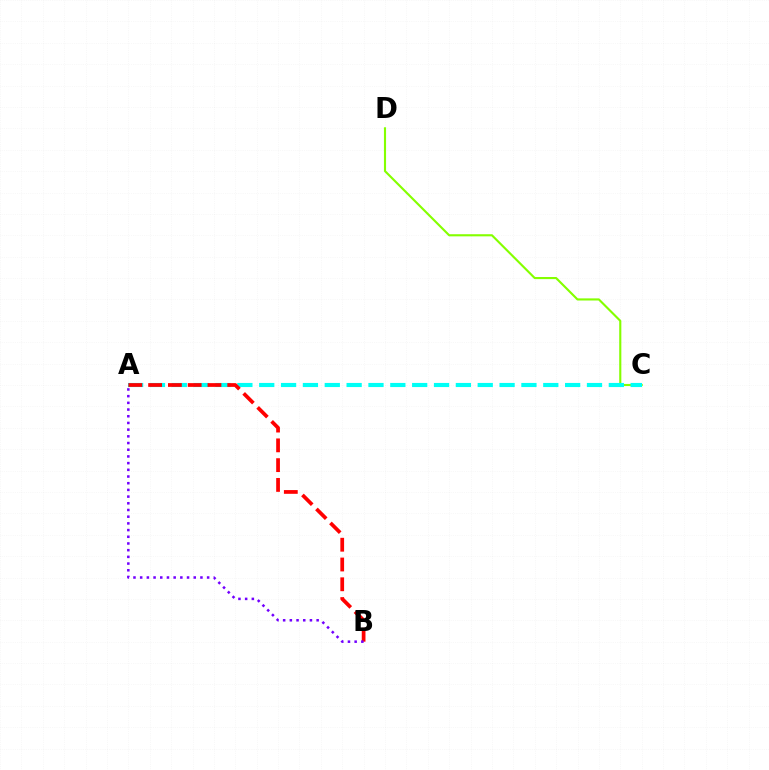{('C', 'D'): [{'color': '#84ff00', 'line_style': 'solid', 'thickness': 1.53}], ('A', 'C'): [{'color': '#00fff6', 'line_style': 'dashed', 'thickness': 2.97}], ('A', 'B'): [{'color': '#ff0000', 'line_style': 'dashed', 'thickness': 2.69}, {'color': '#7200ff', 'line_style': 'dotted', 'thickness': 1.82}]}